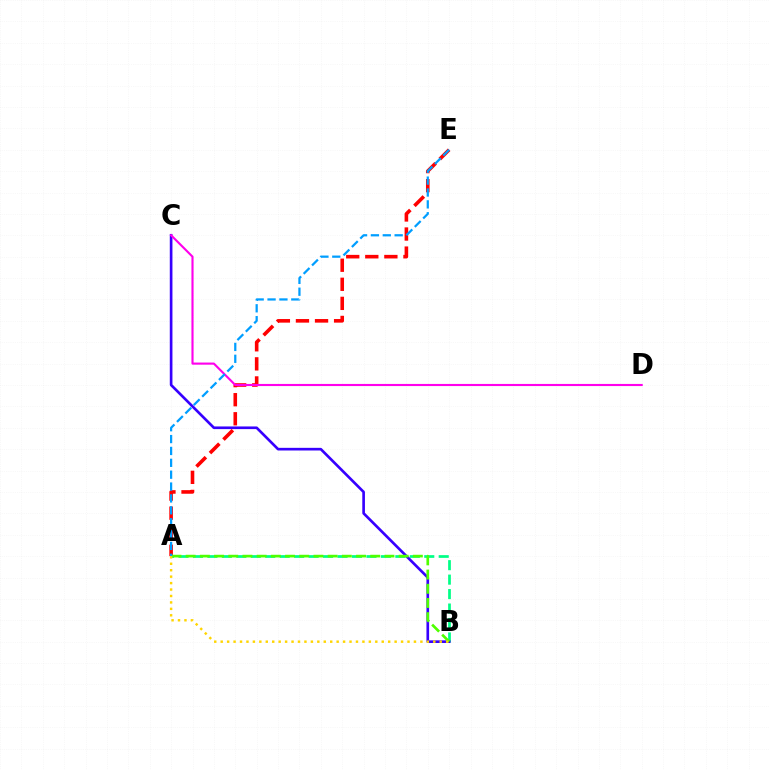{('A', 'B'): [{'color': '#00ff86', 'line_style': 'dashed', 'thickness': 1.96}, {'color': '#4fff00', 'line_style': 'dashed', 'thickness': 1.93}, {'color': '#ffd500', 'line_style': 'dotted', 'thickness': 1.75}], ('A', 'E'): [{'color': '#ff0000', 'line_style': 'dashed', 'thickness': 2.59}, {'color': '#009eff', 'line_style': 'dashed', 'thickness': 1.61}], ('B', 'C'): [{'color': '#3700ff', 'line_style': 'solid', 'thickness': 1.91}], ('C', 'D'): [{'color': '#ff00ed', 'line_style': 'solid', 'thickness': 1.53}]}